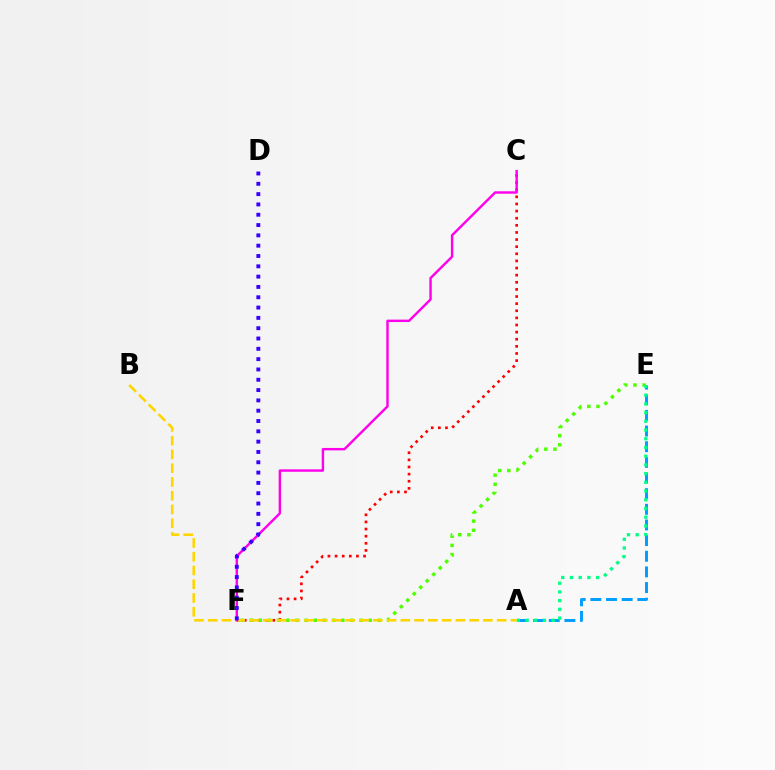{('C', 'F'): [{'color': '#ff0000', 'line_style': 'dotted', 'thickness': 1.93}, {'color': '#ff00ed', 'line_style': 'solid', 'thickness': 1.74}], ('A', 'E'): [{'color': '#009eff', 'line_style': 'dashed', 'thickness': 2.13}, {'color': '#00ff86', 'line_style': 'dotted', 'thickness': 2.37}], ('E', 'F'): [{'color': '#4fff00', 'line_style': 'dotted', 'thickness': 2.49}], ('A', 'B'): [{'color': '#ffd500', 'line_style': 'dashed', 'thickness': 1.87}], ('D', 'F'): [{'color': '#3700ff', 'line_style': 'dotted', 'thickness': 2.8}]}